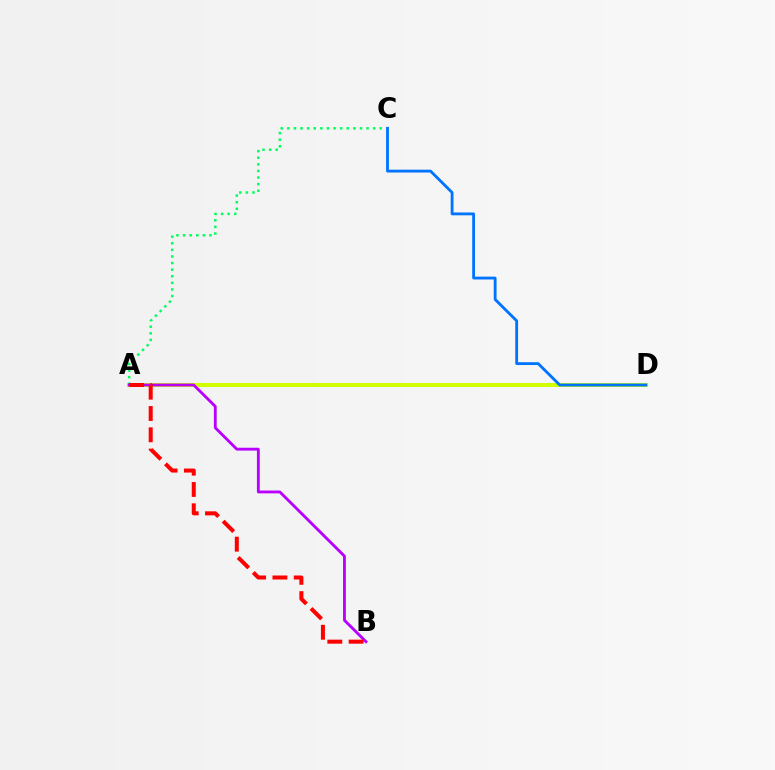{('A', 'D'): [{'color': '#d1ff00', 'line_style': 'solid', 'thickness': 2.9}], ('A', 'C'): [{'color': '#00ff5c', 'line_style': 'dotted', 'thickness': 1.79}], ('A', 'B'): [{'color': '#b900ff', 'line_style': 'solid', 'thickness': 2.04}, {'color': '#ff0000', 'line_style': 'dashed', 'thickness': 2.89}], ('C', 'D'): [{'color': '#0074ff', 'line_style': 'solid', 'thickness': 2.04}]}